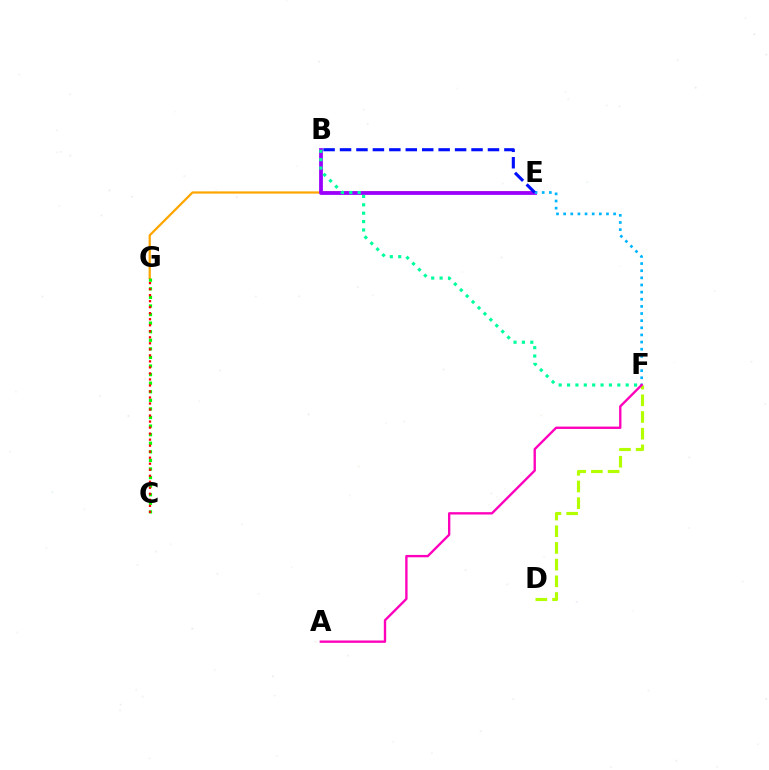{('D', 'F'): [{'color': '#b3ff00', 'line_style': 'dashed', 'thickness': 2.27}], ('E', 'G'): [{'color': '#ffa500', 'line_style': 'solid', 'thickness': 1.61}], ('B', 'E'): [{'color': '#9b00ff', 'line_style': 'solid', 'thickness': 2.72}, {'color': '#0010ff', 'line_style': 'dashed', 'thickness': 2.23}], ('E', 'F'): [{'color': '#00b5ff', 'line_style': 'dotted', 'thickness': 1.94}], ('C', 'G'): [{'color': '#08ff00', 'line_style': 'dotted', 'thickness': 2.33}, {'color': '#ff0000', 'line_style': 'dotted', 'thickness': 1.64}], ('A', 'F'): [{'color': '#ff00bd', 'line_style': 'solid', 'thickness': 1.69}], ('B', 'F'): [{'color': '#00ff9d', 'line_style': 'dotted', 'thickness': 2.28}]}